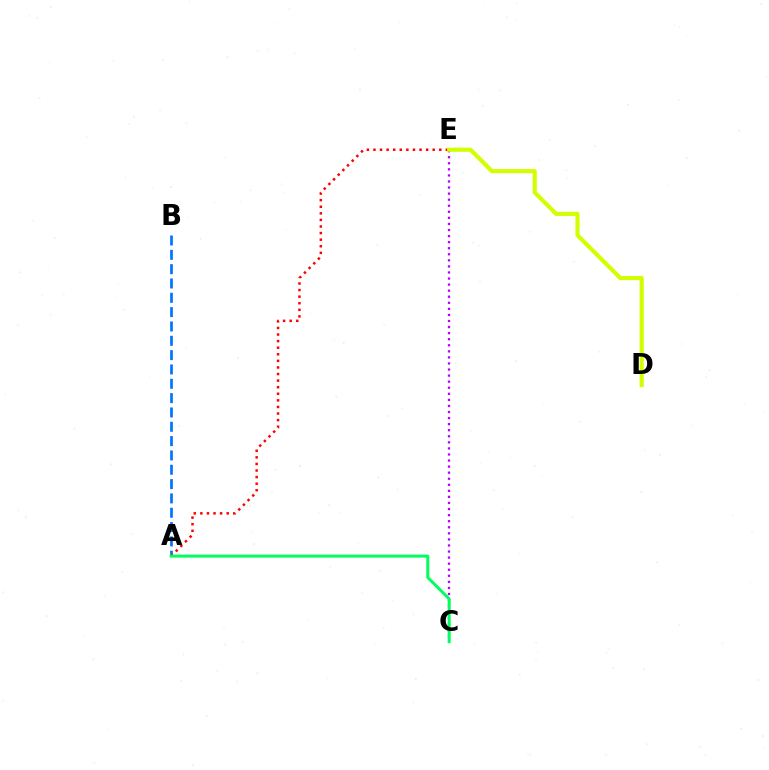{('C', 'E'): [{'color': '#b900ff', 'line_style': 'dotted', 'thickness': 1.65}], ('A', 'B'): [{'color': '#0074ff', 'line_style': 'dashed', 'thickness': 1.95}], ('A', 'E'): [{'color': '#ff0000', 'line_style': 'dotted', 'thickness': 1.79}], ('A', 'C'): [{'color': '#00ff5c', 'line_style': 'solid', 'thickness': 2.14}], ('D', 'E'): [{'color': '#d1ff00', 'line_style': 'solid', 'thickness': 2.98}]}